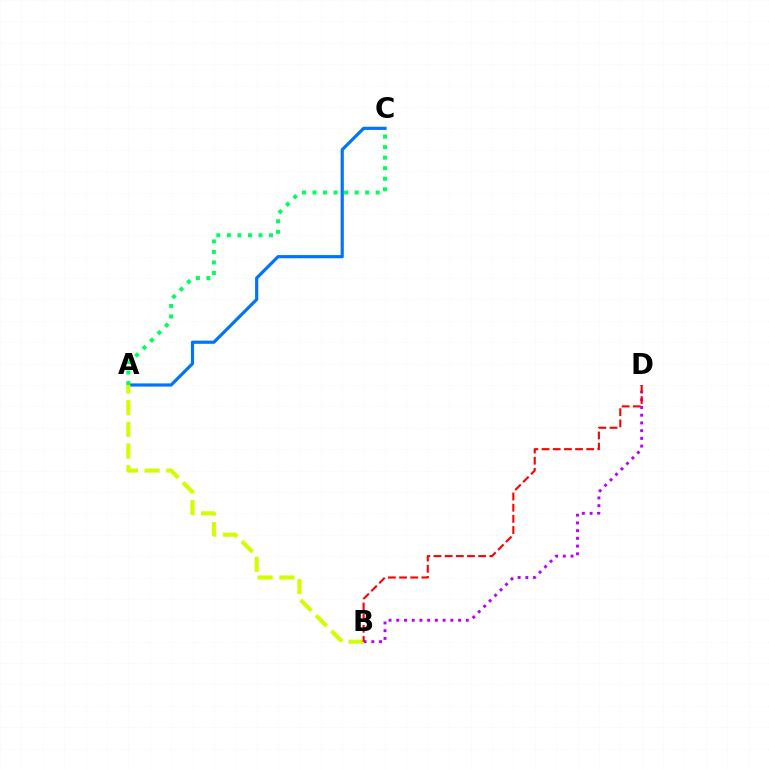{('A', 'C'): [{'color': '#0074ff', 'line_style': 'solid', 'thickness': 2.3}, {'color': '#00ff5c', 'line_style': 'dotted', 'thickness': 2.86}], ('B', 'D'): [{'color': '#b900ff', 'line_style': 'dotted', 'thickness': 2.1}, {'color': '#ff0000', 'line_style': 'dashed', 'thickness': 1.52}], ('A', 'B'): [{'color': '#d1ff00', 'line_style': 'dashed', 'thickness': 2.94}]}